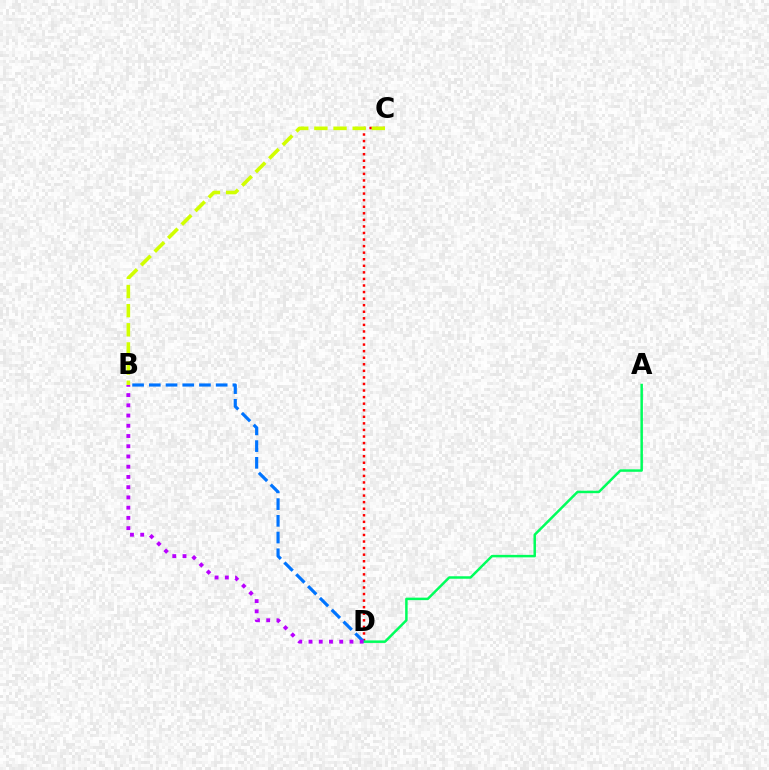{('C', 'D'): [{'color': '#ff0000', 'line_style': 'dotted', 'thickness': 1.78}], ('B', 'C'): [{'color': '#d1ff00', 'line_style': 'dashed', 'thickness': 2.6}], ('B', 'D'): [{'color': '#0074ff', 'line_style': 'dashed', 'thickness': 2.27}, {'color': '#b900ff', 'line_style': 'dotted', 'thickness': 2.78}], ('A', 'D'): [{'color': '#00ff5c', 'line_style': 'solid', 'thickness': 1.79}]}